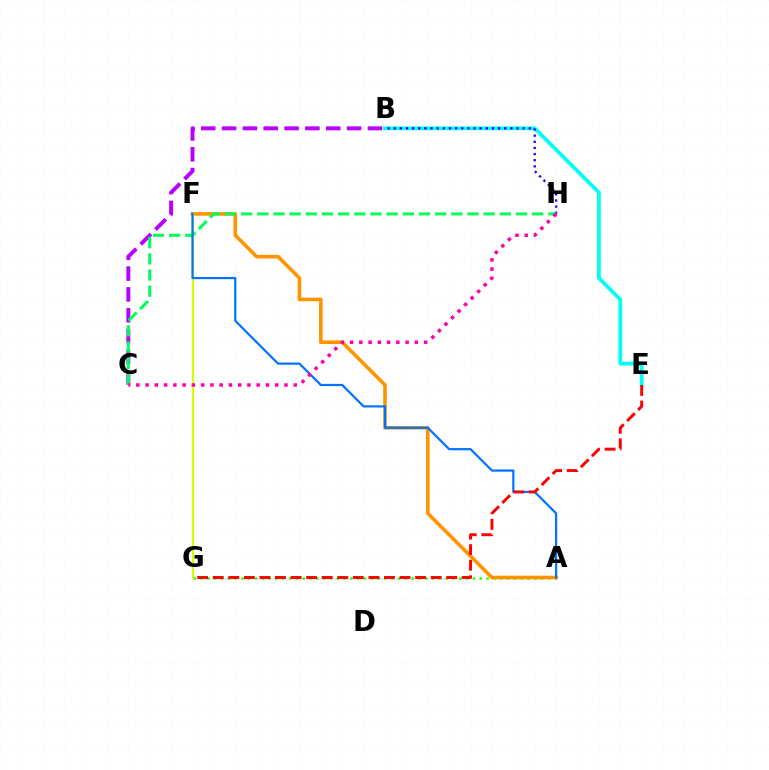{('A', 'G'): [{'color': '#3dff00', 'line_style': 'dotted', 'thickness': 1.85}], ('B', 'E'): [{'color': '#00fff6', 'line_style': 'solid', 'thickness': 2.73}], ('A', 'F'): [{'color': '#ff9400', 'line_style': 'solid', 'thickness': 2.6}, {'color': '#0074ff', 'line_style': 'solid', 'thickness': 1.6}], ('B', 'H'): [{'color': '#2500ff', 'line_style': 'dotted', 'thickness': 1.67}], ('B', 'C'): [{'color': '#b900ff', 'line_style': 'dashed', 'thickness': 2.83}], ('F', 'G'): [{'color': '#d1ff00', 'line_style': 'solid', 'thickness': 1.55}], ('C', 'H'): [{'color': '#00ff5c', 'line_style': 'dashed', 'thickness': 2.2}, {'color': '#ff00ac', 'line_style': 'dotted', 'thickness': 2.52}], ('E', 'G'): [{'color': '#ff0000', 'line_style': 'dashed', 'thickness': 2.11}]}